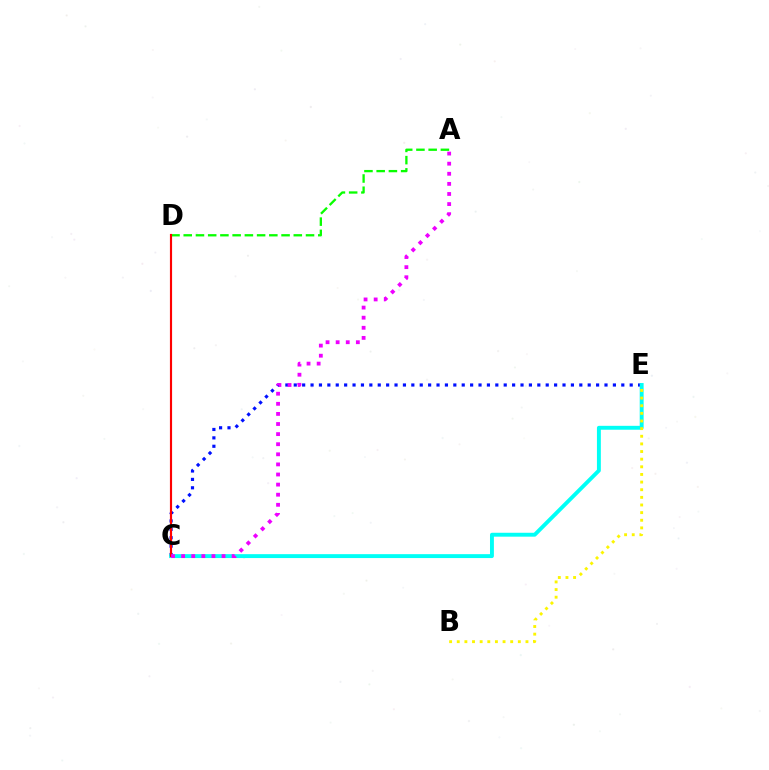{('C', 'E'): [{'color': '#0010ff', 'line_style': 'dotted', 'thickness': 2.28}, {'color': '#00fff6', 'line_style': 'solid', 'thickness': 2.81}], ('B', 'E'): [{'color': '#fcf500', 'line_style': 'dotted', 'thickness': 2.07}], ('A', 'D'): [{'color': '#08ff00', 'line_style': 'dashed', 'thickness': 1.66}], ('C', 'D'): [{'color': '#ff0000', 'line_style': 'solid', 'thickness': 1.55}], ('A', 'C'): [{'color': '#ee00ff', 'line_style': 'dotted', 'thickness': 2.74}]}